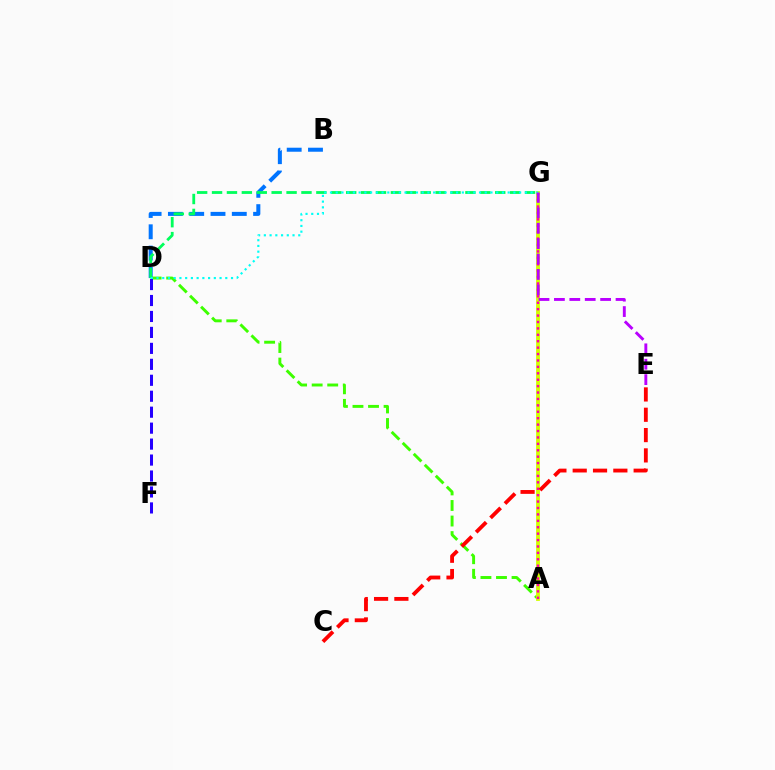{('B', 'D'): [{'color': '#0074ff', 'line_style': 'dashed', 'thickness': 2.89}], ('A', 'G'): [{'color': '#ff9400', 'line_style': 'dashed', 'thickness': 1.75}, {'color': '#d1ff00', 'line_style': 'solid', 'thickness': 2.73}, {'color': '#ff00ac', 'line_style': 'dotted', 'thickness': 1.74}], ('A', 'D'): [{'color': '#3dff00', 'line_style': 'dashed', 'thickness': 2.11}], ('D', 'G'): [{'color': '#00ff5c', 'line_style': 'dashed', 'thickness': 2.02}, {'color': '#00fff6', 'line_style': 'dotted', 'thickness': 1.56}], ('D', 'F'): [{'color': '#2500ff', 'line_style': 'dashed', 'thickness': 2.17}], ('E', 'G'): [{'color': '#b900ff', 'line_style': 'dashed', 'thickness': 2.09}], ('C', 'E'): [{'color': '#ff0000', 'line_style': 'dashed', 'thickness': 2.76}]}